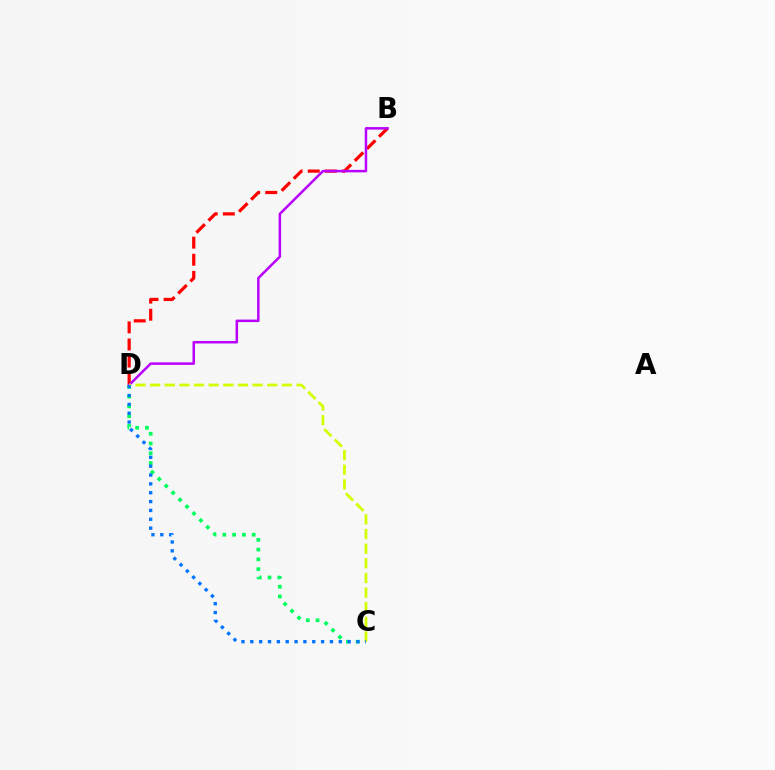{('C', 'D'): [{'color': '#00ff5c', 'line_style': 'dotted', 'thickness': 2.66}, {'color': '#d1ff00', 'line_style': 'dashed', 'thickness': 1.99}, {'color': '#0074ff', 'line_style': 'dotted', 'thickness': 2.4}], ('B', 'D'): [{'color': '#ff0000', 'line_style': 'dashed', 'thickness': 2.32}, {'color': '#b900ff', 'line_style': 'solid', 'thickness': 1.8}]}